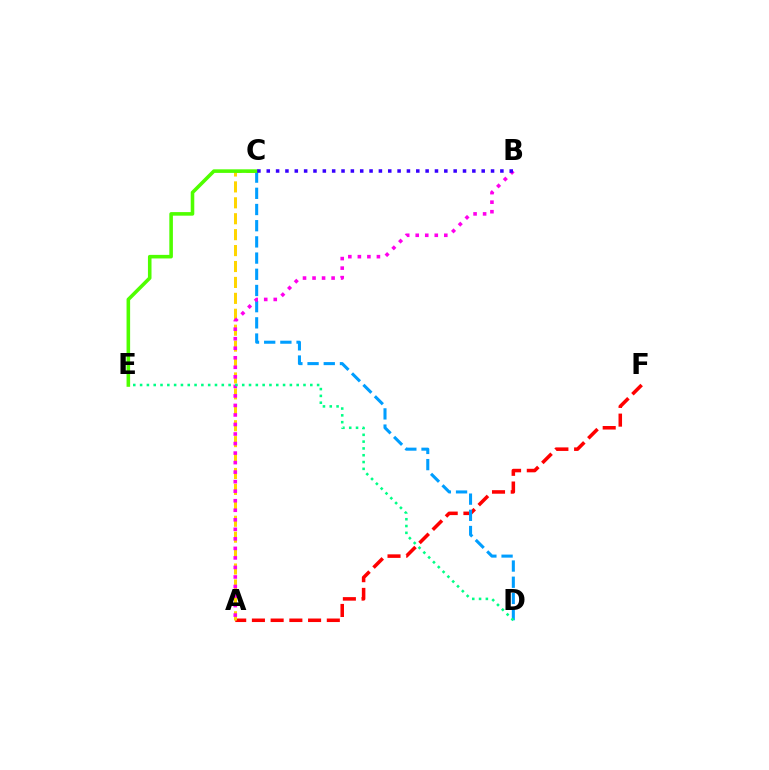{('A', 'F'): [{'color': '#ff0000', 'line_style': 'dashed', 'thickness': 2.54}], ('A', 'C'): [{'color': '#ffd500', 'line_style': 'dashed', 'thickness': 2.16}], ('C', 'D'): [{'color': '#009eff', 'line_style': 'dashed', 'thickness': 2.2}], ('A', 'B'): [{'color': '#ff00ed', 'line_style': 'dotted', 'thickness': 2.59}], ('D', 'E'): [{'color': '#00ff86', 'line_style': 'dotted', 'thickness': 1.85}], ('C', 'E'): [{'color': '#4fff00', 'line_style': 'solid', 'thickness': 2.57}], ('B', 'C'): [{'color': '#3700ff', 'line_style': 'dotted', 'thickness': 2.54}]}